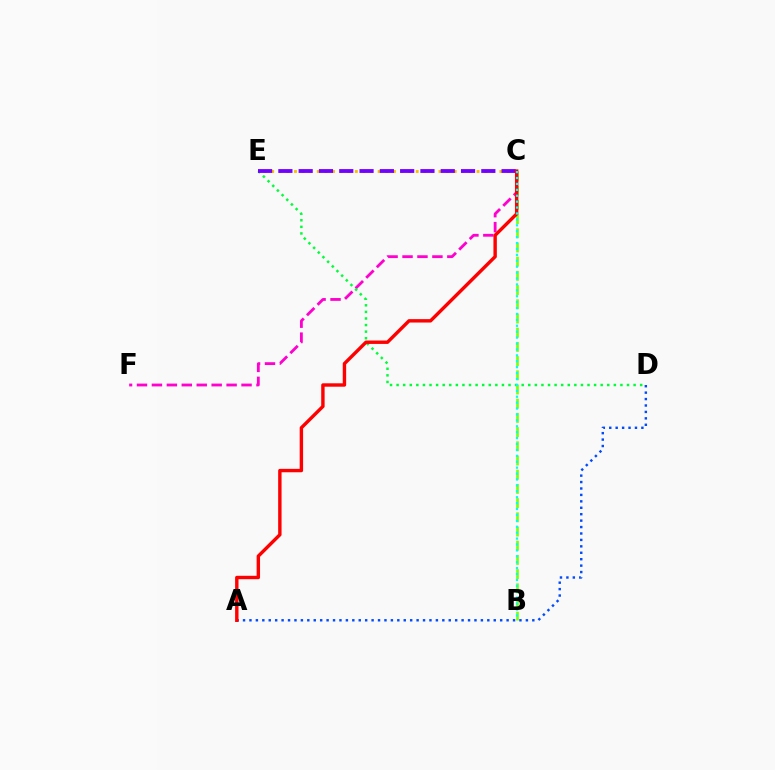{('B', 'C'): [{'color': '#84ff00', 'line_style': 'dashed', 'thickness': 1.93}, {'color': '#00fff6', 'line_style': 'dotted', 'thickness': 1.61}], ('C', 'E'): [{'color': '#ffbd00', 'line_style': 'dotted', 'thickness': 2.07}, {'color': '#7200ff', 'line_style': 'dashed', 'thickness': 2.76}], ('C', 'F'): [{'color': '#ff00cf', 'line_style': 'dashed', 'thickness': 2.03}], ('A', 'D'): [{'color': '#004bff', 'line_style': 'dotted', 'thickness': 1.75}], ('D', 'E'): [{'color': '#00ff39', 'line_style': 'dotted', 'thickness': 1.79}], ('A', 'C'): [{'color': '#ff0000', 'line_style': 'solid', 'thickness': 2.45}]}